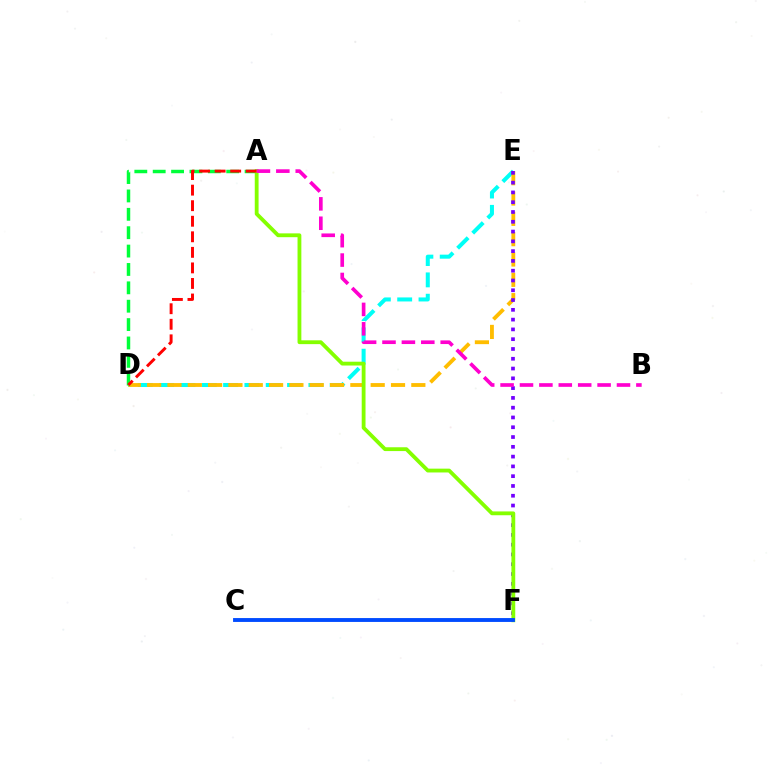{('D', 'E'): [{'color': '#00fff6', 'line_style': 'dashed', 'thickness': 2.9}, {'color': '#ffbd00', 'line_style': 'dashed', 'thickness': 2.76}], ('A', 'D'): [{'color': '#00ff39', 'line_style': 'dashed', 'thickness': 2.5}, {'color': '#ff0000', 'line_style': 'dashed', 'thickness': 2.11}], ('E', 'F'): [{'color': '#7200ff', 'line_style': 'dotted', 'thickness': 2.66}], ('A', 'F'): [{'color': '#84ff00', 'line_style': 'solid', 'thickness': 2.75}], ('A', 'B'): [{'color': '#ff00cf', 'line_style': 'dashed', 'thickness': 2.64}], ('C', 'F'): [{'color': '#004bff', 'line_style': 'solid', 'thickness': 2.78}]}